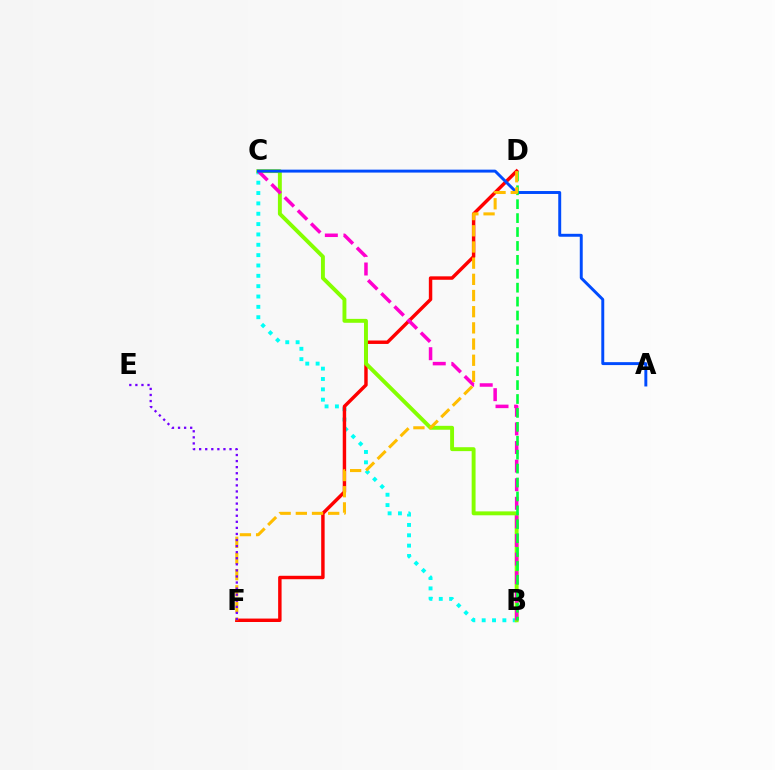{('B', 'C'): [{'color': '#00fff6', 'line_style': 'dotted', 'thickness': 2.81}, {'color': '#84ff00', 'line_style': 'solid', 'thickness': 2.82}, {'color': '#ff00cf', 'line_style': 'dashed', 'thickness': 2.53}], ('D', 'F'): [{'color': '#ff0000', 'line_style': 'solid', 'thickness': 2.48}, {'color': '#ffbd00', 'line_style': 'dashed', 'thickness': 2.2}], ('A', 'C'): [{'color': '#004bff', 'line_style': 'solid', 'thickness': 2.11}], ('B', 'D'): [{'color': '#00ff39', 'line_style': 'dashed', 'thickness': 1.89}], ('E', 'F'): [{'color': '#7200ff', 'line_style': 'dotted', 'thickness': 1.65}]}